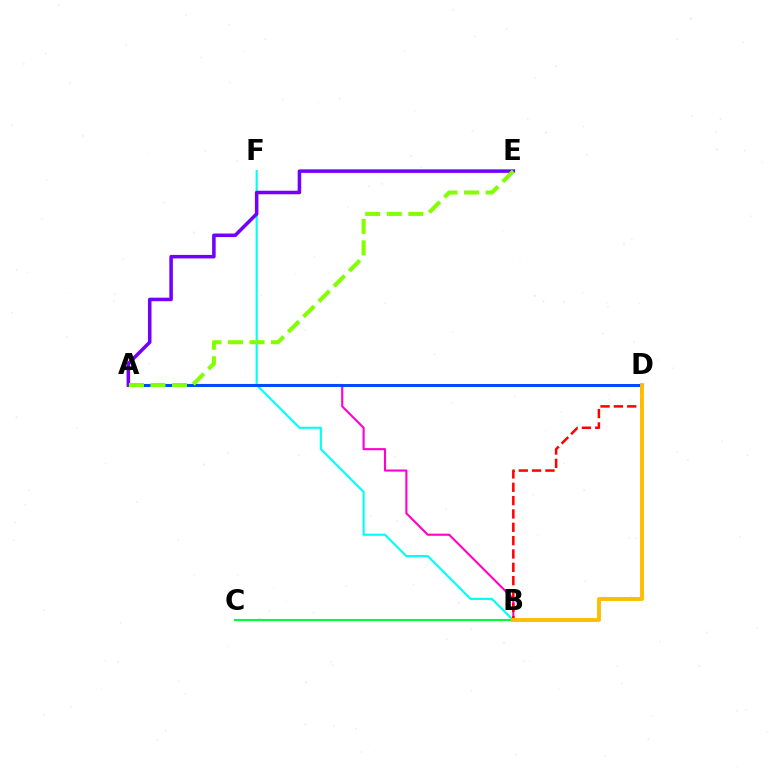{('A', 'B'): [{'color': '#ff00cf', 'line_style': 'solid', 'thickness': 1.52}], ('B', 'C'): [{'color': '#00ff39', 'line_style': 'solid', 'thickness': 1.52}], ('B', 'D'): [{'color': '#ff0000', 'line_style': 'dashed', 'thickness': 1.81}, {'color': '#ffbd00', 'line_style': 'solid', 'thickness': 2.79}], ('B', 'F'): [{'color': '#00fff6', 'line_style': 'solid', 'thickness': 1.54}], ('A', 'D'): [{'color': '#004bff', 'line_style': 'solid', 'thickness': 2.14}], ('A', 'E'): [{'color': '#7200ff', 'line_style': 'solid', 'thickness': 2.54}, {'color': '#84ff00', 'line_style': 'dashed', 'thickness': 2.93}]}